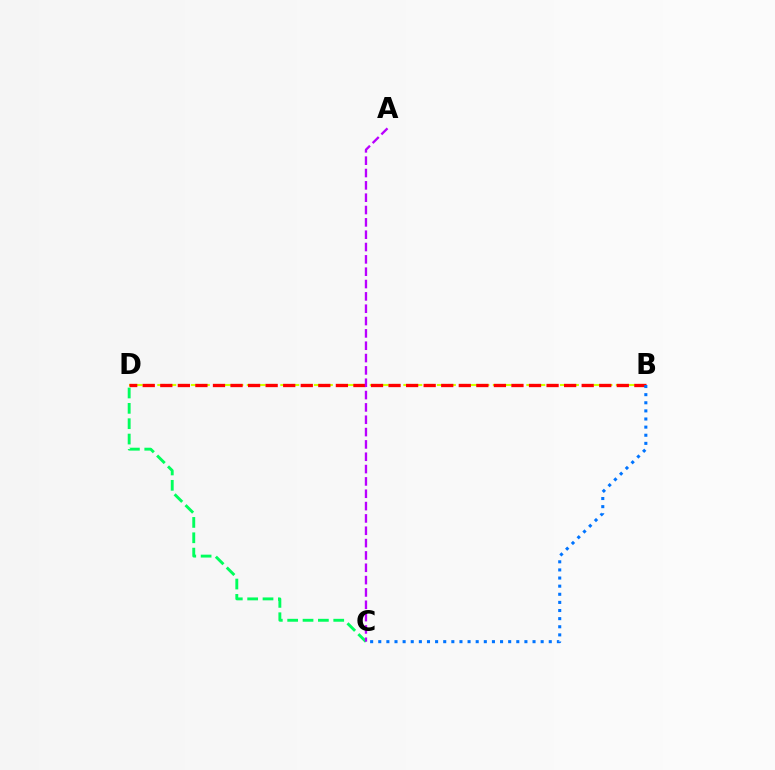{('B', 'D'): [{'color': '#d1ff00', 'line_style': 'dashed', 'thickness': 1.52}, {'color': '#ff0000', 'line_style': 'dashed', 'thickness': 2.39}], ('C', 'D'): [{'color': '#00ff5c', 'line_style': 'dashed', 'thickness': 2.09}], ('A', 'C'): [{'color': '#b900ff', 'line_style': 'dashed', 'thickness': 1.68}], ('B', 'C'): [{'color': '#0074ff', 'line_style': 'dotted', 'thickness': 2.21}]}